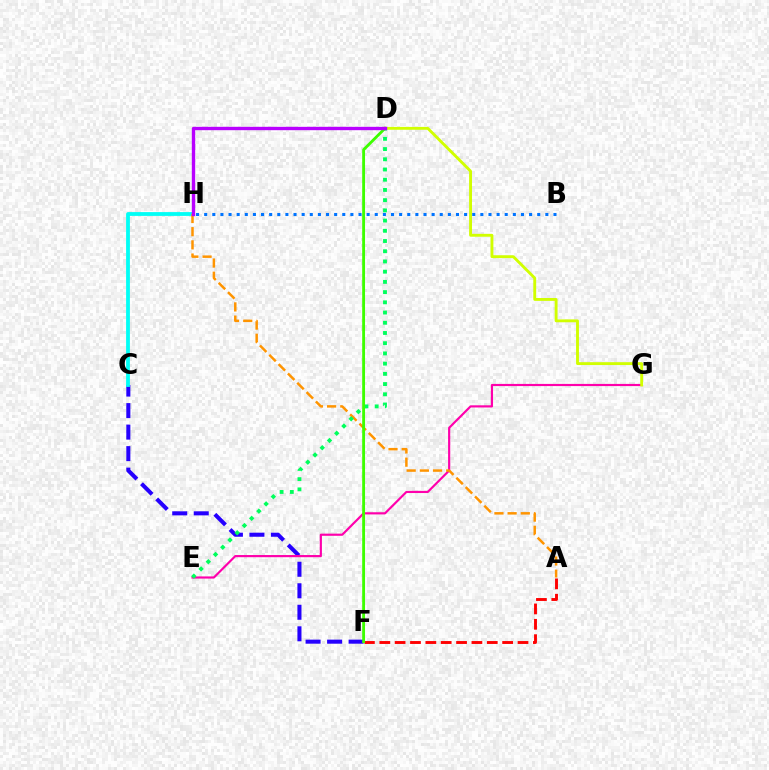{('C', 'F'): [{'color': '#2500ff', 'line_style': 'dashed', 'thickness': 2.92}], ('E', 'G'): [{'color': '#ff00ac', 'line_style': 'solid', 'thickness': 1.56}], ('A', 'F'): [{'color': '#ff0000', 'line_style': 'dashed', 'thickness': 2.09}], ('C', 'H'): [{'color': '#00fff6', 'line_style': 'solid', 'thickness': 2.73}], ('A', 'H'): [{'color': '#ff9400', 'line_style': 'dashed', 'thickness': 1.79}], ('D', 'G'): [{'color': '#d1ff00', 'line_style': 'solid', 'thickness': 2.07}], ('B', 'H'): [{'color': '#0074ff', 'line_style': 'dotted', 'thickness': 2.21}], ('D', 'E'): [{'color': '#00ff5c', 'line_style': 'dotted', 'thickness': 2.78}], ('D', 'F'): [{'color': '#3dff00', 'line_style': 'solid', 'thickness': 2.04}], ('D', 'H'): [{'color': '#b900ff', 'line_style': 'solid', 'thickness': 2.42}]}